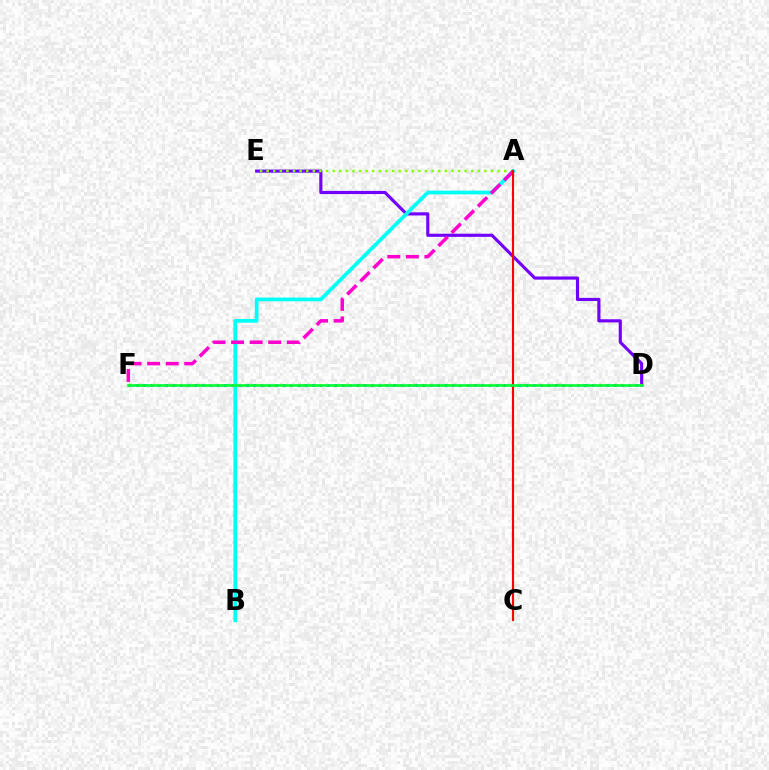{('D', 'E'): [{'color': '#7200ff', 'line_style': 'solid', 'thickness': 2.26}], ('D', 'F'): [{'color': '#004bff', 'line_style': 'dotted', 'thickness': 2.0}, {'color': '#ffbd00', 'line_style': 'dotted', 'thickness': 1.58}, {'color': '#00ff39', 'line_style': 'solid', 'thickness': 1.88}], ('A', 'E'): [{'color': '#84ff00', 'line_style': 'dotted', 'thickness': 1.79}], ('A', 'B'): [{'color': '#00fff6', 'line_style': 'solid', 'thickness': 2.7}], ('A', 'F'): [{'color': '#ff00cf', 'line_style': 'dashed', 'thickness': 2.52}], ('A', 'C'): [{'color': '#ff0000', 'line_style': 'solid', 'thickness': 1.53}]}